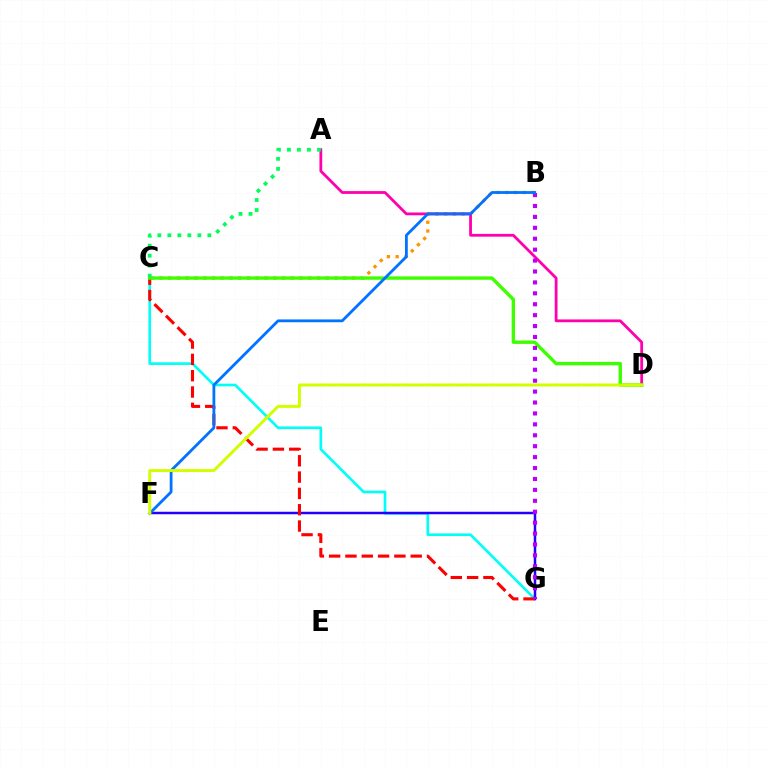{('C', 'G'): [{'color': '#00fff6', 'line_style': 'solid', 'thickness': 1.92}, {'color': '#ff0000', 'line_style': 'dashed', 'thickness': 2.22}], ('B', 'C'): [{'color': '#ff9400', 'line_style': 'dotted', 'thickness': 2.38}], ('F', 'G'): [{'color': '#2500ff', 'line_style': 'solid', 'thickness': 1.79}], ('A', 'D'): [{'color': '#ff00ac', 'line_style': 'solid', 'thickness': 2.01}], ('C', 'D'): [{'color': '#3dff00', 'line_style': 'solid', 'thickness': 2.43}], ('B', 'G'): [{'color': '#b900ff', 'line_style': 'dotted', 'thickness': 2.97}], ('B', 'F'): [{'color': '#0074ff', 'line_style': 'solid', 'thickness': 2.02}], ('D', 'F'): [{'color': '#d1ff00', 'line_style': 'solid', 'thickness': 2.14}], ('A', 'C'): [{'color': '#00ff5c', 'line_style': 'dotted', 'thickness': 2.72}]}